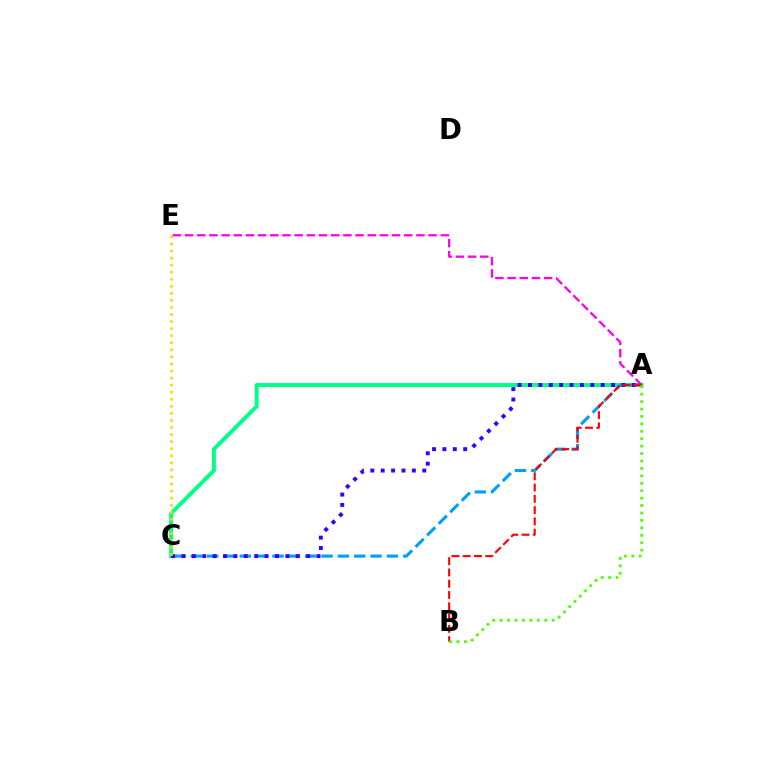{('A', 'C'): [{'color': '#00ff86', 'line_style': 'solid', 'thickness': 2.84}, {'color': '#009eff', 'line_style': 'dashed', 'thickness': 2.22}, {'color': '#3700ff', 'line_style': 'dotted', 'thickness': 2.82}], ('A', 'E'): [{'color': '#ff00ed', 'line_style': 'dashed', 'thickness': 1.65}], ('A', 'B'): [{'color': '#ff0000', 'line_style': 'dashed', 'thickness': 1.53}, {'color': '#4fff00', 'line_style': 'dotted', 'thickness': 2.02}], ('C', 'E'): [{'color': '#ffd500', 'line_style': 'dotted', 'thickness': 1.92}]}